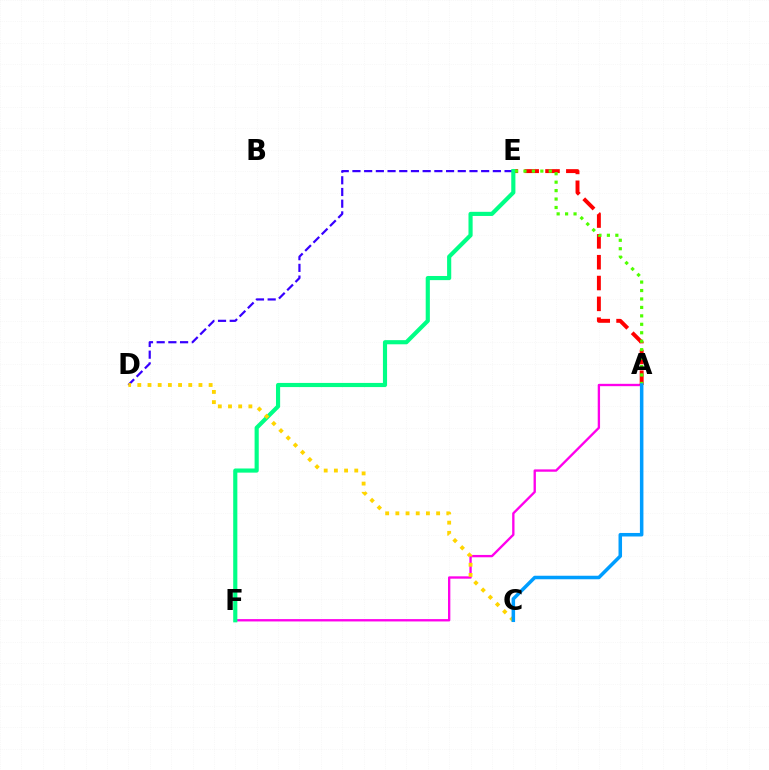{('A', 'F'): [{'color': '#ff00ed', 'line_style': 'solid', 'thickness': 1.69}], ('A', 'E'): [{'color': '#ff0000', 'line_style': 'dashed', 'thickness': 2.83}, {'color': '#4fff00', 'line_style': 'dotted', 'thickness': 2.29}], ('D', 'E'): [{'color': '#3700ff', 'line_style': 'dashed', 'thickness': 1.59}], ('E', 'F'): [{'color': '#00ff86', 'line_style': 'solid', 'thickness': 2.98}], ('C', 'D'): [{'color': '#ffd500', 'line_style': 'dotted', 'thickness': 2.77}], ('A', 'C'): [{'color': '#009eff', 'line_style': 'solid', 'thickness': 2.54}]}